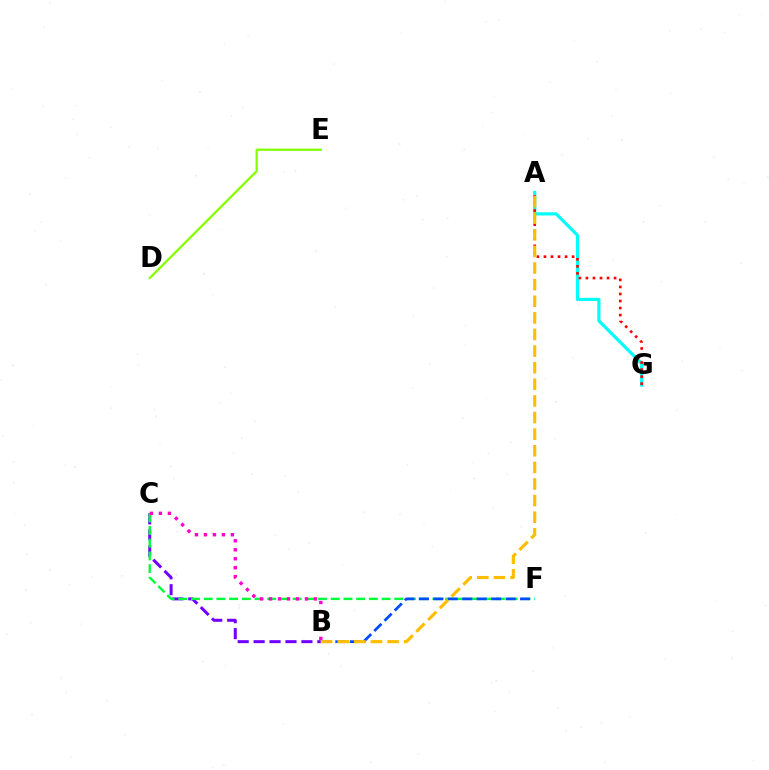{('B', 'C'): [{'color': '#7200ff', 'line_style': 'dashed', 'thickness': 2.16}, {'color': '#ff00cf', 'line_style': 'dotted', 'thickness': 2.44}], ('D', 'E'): [{'color': '#84ff00', 'line_style': 'solid', 'thickness': 1.63}], ('A', 'G'): [{'color': '#00fff6', 'line_style': 'solid', 'thickness': 2.29}, {'color': '#ff0000', 'line_style': 'dotted', 'thickness': 1.91}], ('C', 'F'): [{'color': '#00ff39', 'line_style': 'dashed', 'thickness': 1.73}], ('B', 'F'): [{'color': '#004bff', 'line_style': 'dashed', 'thickness': 1.96}], ('A', 'B'): [{'color': '#ffbd00', 'line_style': 'dashed', 'thickness': 2.26}]}